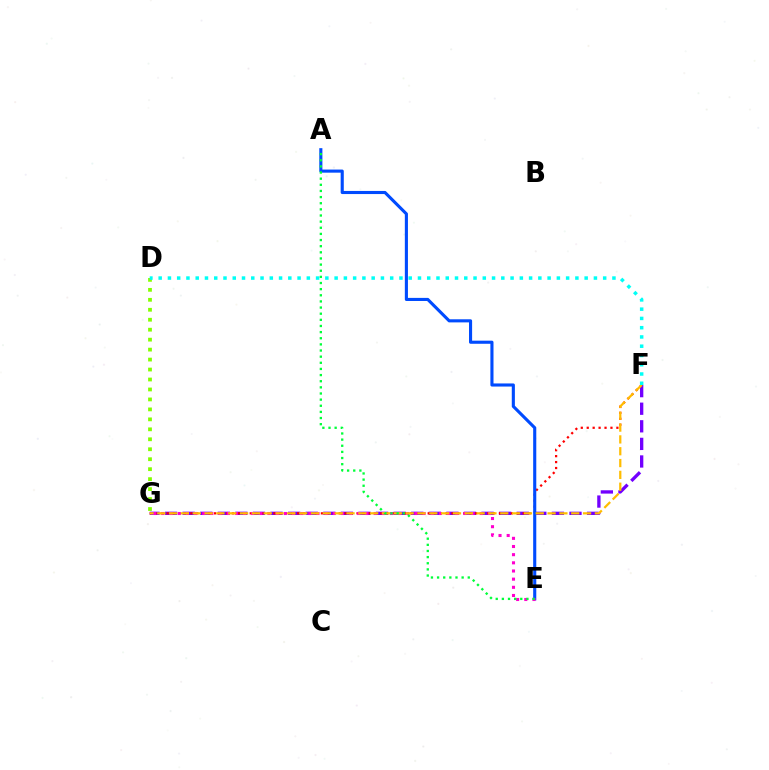{('F', 'G'): [{'color': '#7200ff', 'line_style': 'dashed', 'thickness': 2.39}, {'color': '#ff0000', 'line_style': 'dotted', 'thickness': 1.61}, {'color': '#ffbd00', 'line_style': 'dashed', 'thickness': 1.61}], ('A', 'E'): [{'color': '#004bff', 'line_style': 'solid', 'thickness': 2.24}, {'color': '#00ff39', 'line_style': 'dotted', 'thickness': 1.67}], ('D', 'G'): [{'color': '#84ff00', 'line_style': 'dotted', 'thickness': 2.71}], ('E', 'G'): [{'color': '#ff00cf', 'line_style': 'dotted', 'thickness': 2.22}], ('D', 'F'): [{'color': '#00fff6', 'line_style': 'dotted', 'thickness': 2.52}]}